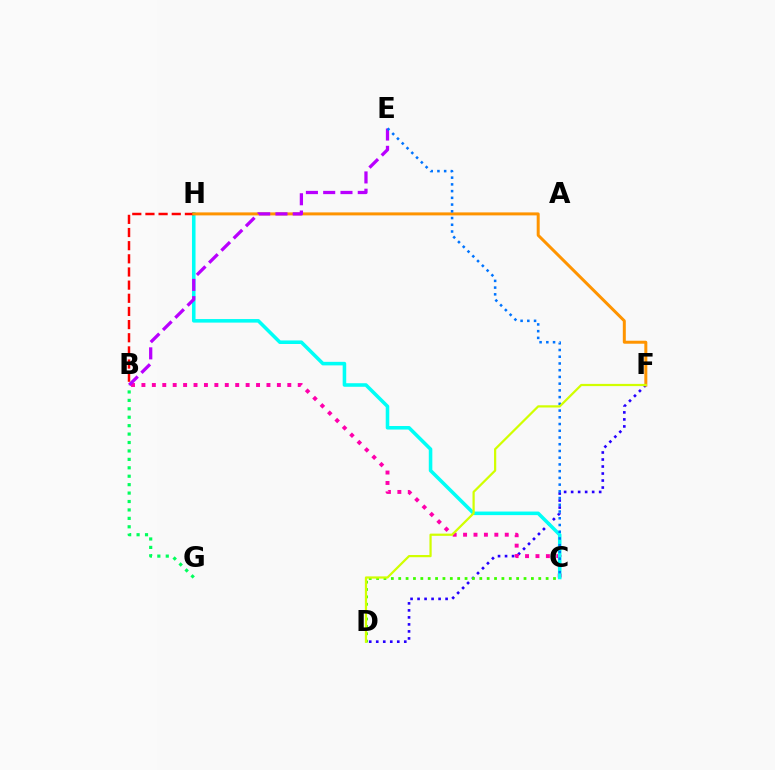{('D', 'F'): [{'color': '#2500ff', 'line_style': 'dotted', 'thickness': 1.9}, {'color': '#d1ff00', 'line_style': 'solid', 'thickness': 1.6}], ('B', 'C'): [{'color': '#ff00ac', 'line_style': 'dotted', 'thickness': 2.83}], ('C', 'H'): [{'color': '#00fff6', 'line_style': 'solid', 'thickness': 2.56}], ('B', 'H'): [{'color': '#ff0000', 'line_style': 'dashed', 'thickness': 1.79}], ('F', 'H'): [{'color': '#ff9400', 'line_style': 'solid', 'thickness': 2.15}], ('C', 'D'): [{'color': '#3dff00', 'line_style': 'dotted', 'thickness': 2.0}], ('B', 'G'): [{'color': '#00ff5c', 'line_style': 'dotted', 'thickness': 2.29}], ('B', 'E'): [{'color': '#b900ff', 'line_style': 'dashed', 'thickness': 2.35}], ('C', 'E'): [{'color': '#0074ff', 'line_style': 'dotted', 'thickness': 1.83}]}